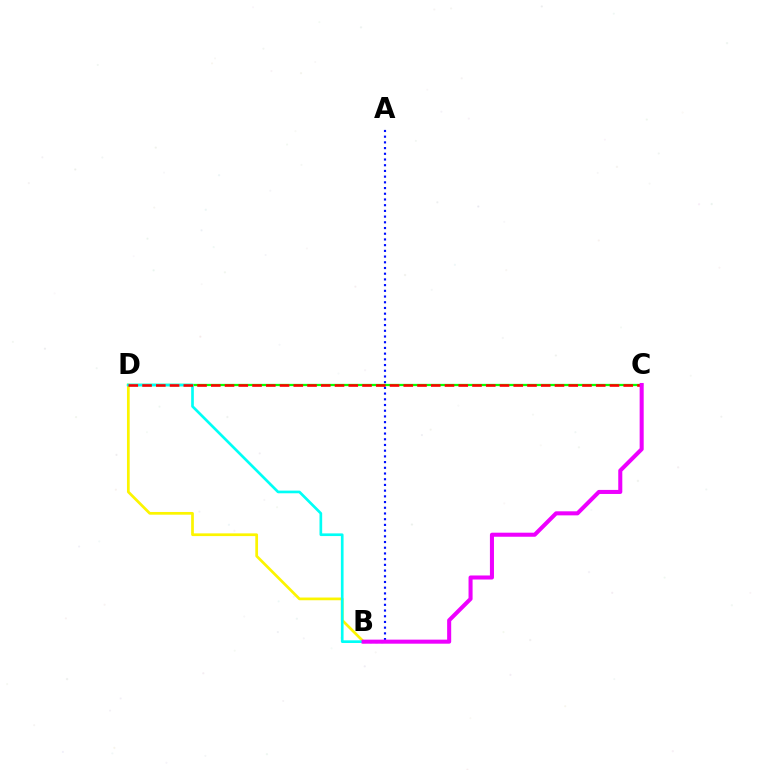{('C', 'D'): [{'color': '#08ff00', 'line_style': 'solid', 'thickness': 1.63}, {'color': '#ff0000', 'line_style': 'dashed', 'thickness': 1.87}], ('A', 'B'): [{'color': '#0010ff', 'line_style': 'dotted', 'thickness': 1.55}], ('B', 'D'): [{'color': '#fcf500', 'line_style': 'solid', 'thickness': 1.96}, {'color': '#00fff6', 'line_style': 'solid', 'thickness': 1.92}], ('B', 'C'): [{'color': '#ee00ff', 'line_style': 'solid', 'thickness': 2.92}]}